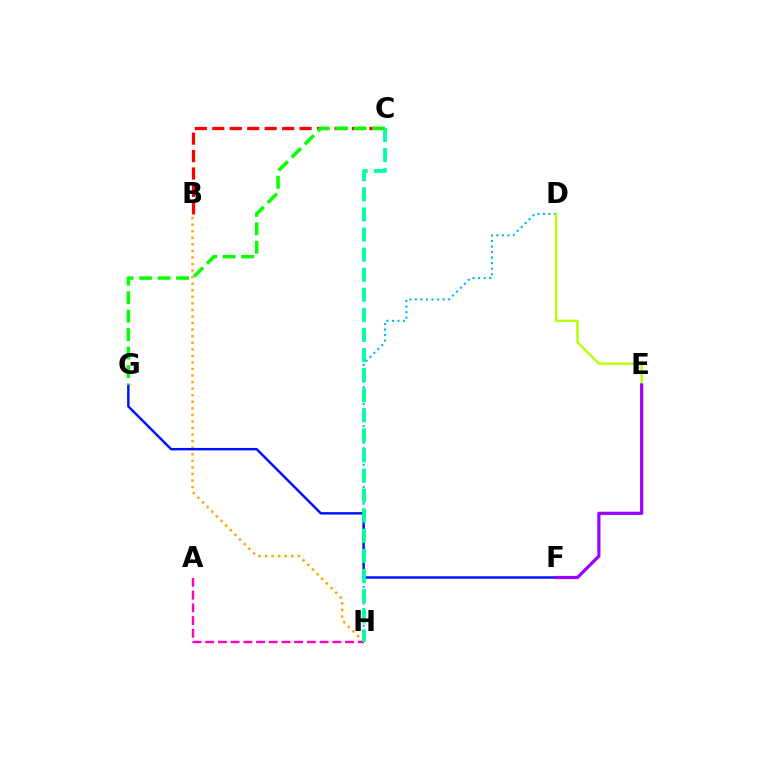{('D', 'H'): [{'color': '#00b5ff', 'line_style': 'dotted', 'thickness': 1.51}], ('B', 'H'): [{'color': '#ffa500', 'line_style': 'dotted', 'thickness': 1.78}], ('F', 'G'): [{'color': '#0010ff', 'line_style': 'solid', 'thickness': 1.75}], ('B', 'C'): [{'color': '#ff0000', 'line_style': 'dashed', 'thickness': 2.37}], ('A', 'H'): [{'color': '#ff00bd', 'line_style': 'dashed', 'thickness': 1.73}], ('C', 'H'): [{'color': '#00ff9d', 'line_style': 'dashed', 'thickness': 2.73}], ('D', 'E'): [{'color': '#b3ff00', 'line_style': 'solid', 'thickness': 1.7}], ('E', 'F'): [{'color': '#9b00ff', 'line_style': 'solid', 'thickness': 2.3}], ('C', 'G'): [{'color': '#08ff00', 'line_style': 'dashed', 'thickness': 2.51}]}